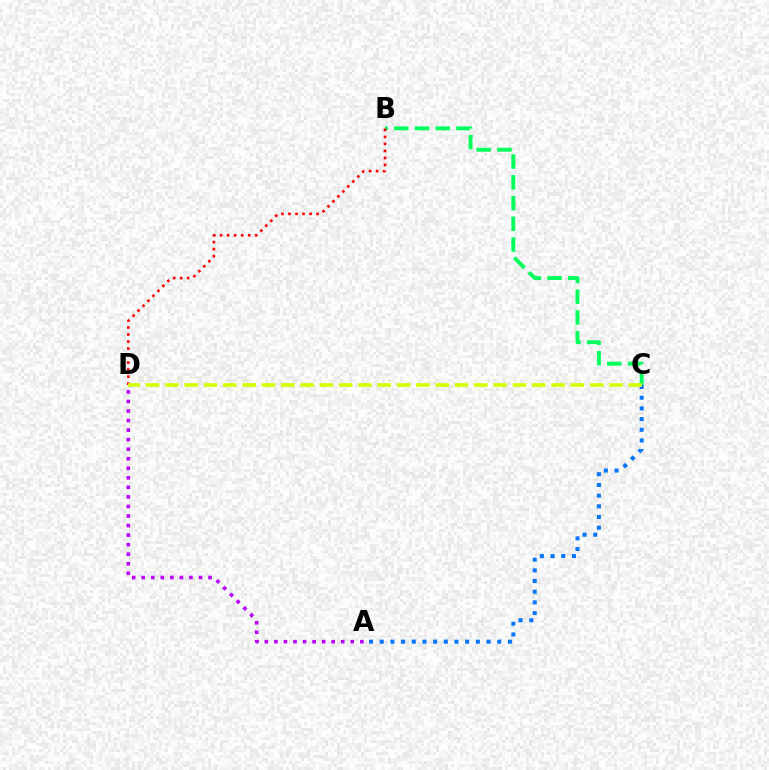{('A', 'D'): [{'color': '#b900ff', 'line_style': 'dotted', 'thickness': 2.59}], ('B', 'C'): [{'color': '#00ff5c', 'line_style': 'dashed', 'thickness': 2.82}], ('B', 'D'): [{'color': '#ff0000', 'line_style': 'dotted', 'thickness': 1.91}], ('A', 'C'): [{'color': '#0074ff', 'line_style': 'dotted', 'thickness': 2.9}], ('C', 'D'): [{'color': '#d1ff00', 'line_style': 'dashed', 'thickness': 2.62}]}